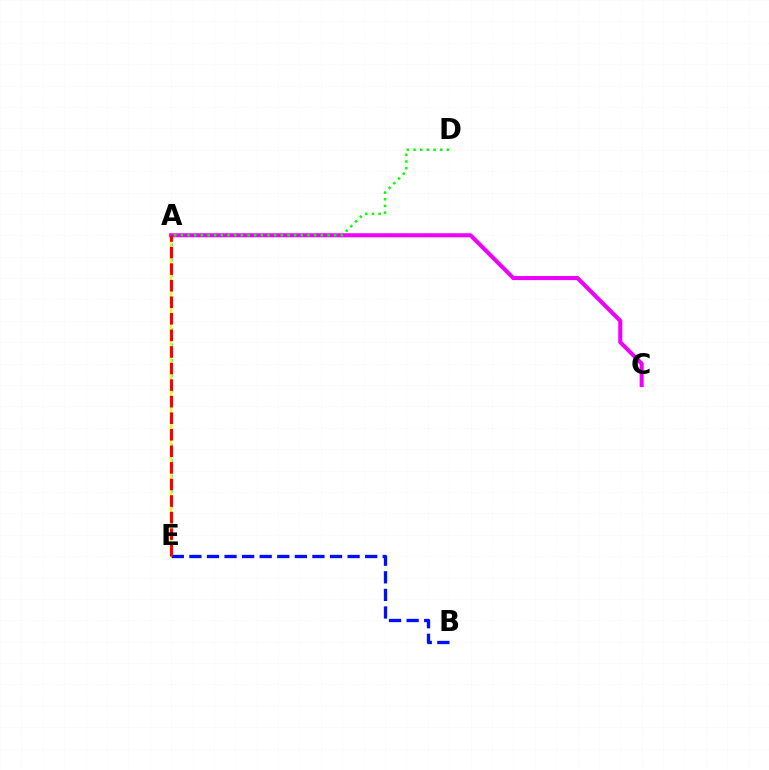{('A', 'E'): [{'color': '#00fff6', 'line_style': 'dotted', 'thickness': 2.1}, {'color': '#fcf500', 'line_style': 'solid', 'thickness': 1.63}, {'color': '#ff0000', 'line_style': 'dashed', 'thickness': 2.25}], ('B', 'E'): [{'color': '#0010ff', 'line_style': 'dashed', 'thickness': 2.39}], ('A', 'C'): [{'color': '#ee00ff', 'line_style': 'solid', 'thickness': 2.93}], ('A', 'D'): [{'color': '#08ff00', 'line_style': 'dotted', 'thickness': 1.81}]}